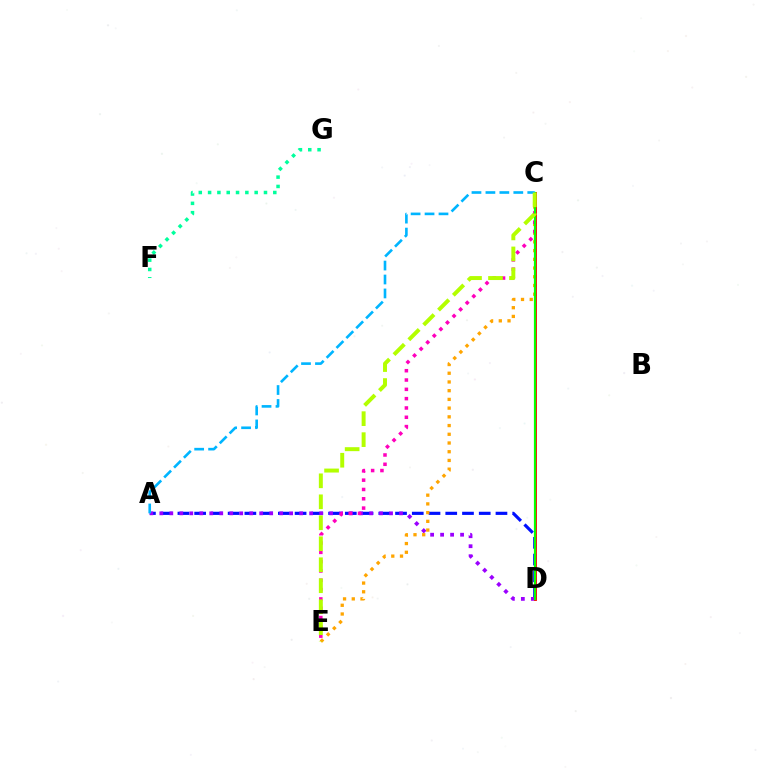{('A', 'D'): [{'color': '#0010ff', 'line_style': 'dashed', 'thickness': 2.27}, {'color': '#9b00ff', 'line_style': 'dotted', 'thickness': 2.71}], ('C', 'E'): [{'color': '#ffa500', 'line_style': 'dotted', 'thickness': 2.37}, {'color': '#ff00bd', 'line_style': 'dotted', 'thickness': 2.53}, {'color': '#b3ff00', 'line_style': 'dashed', 'thickness': 2.85}], ('C', 'D'): [{'color': '#ff0000', 'line_style': 'solid', 'thickness': 2.04}, {'color': '#08ff00', 'line_style': 'solid', 'thickness': 1.59}], ('F', 'G'): [{'color': '#00ff9d', 'line_style': 'dotted', 'thickness': 2.53}], ('A', 'C'): [{'color': '#00b5ff', 'line_style': 'dashed', 'thickness': 1.89}]}